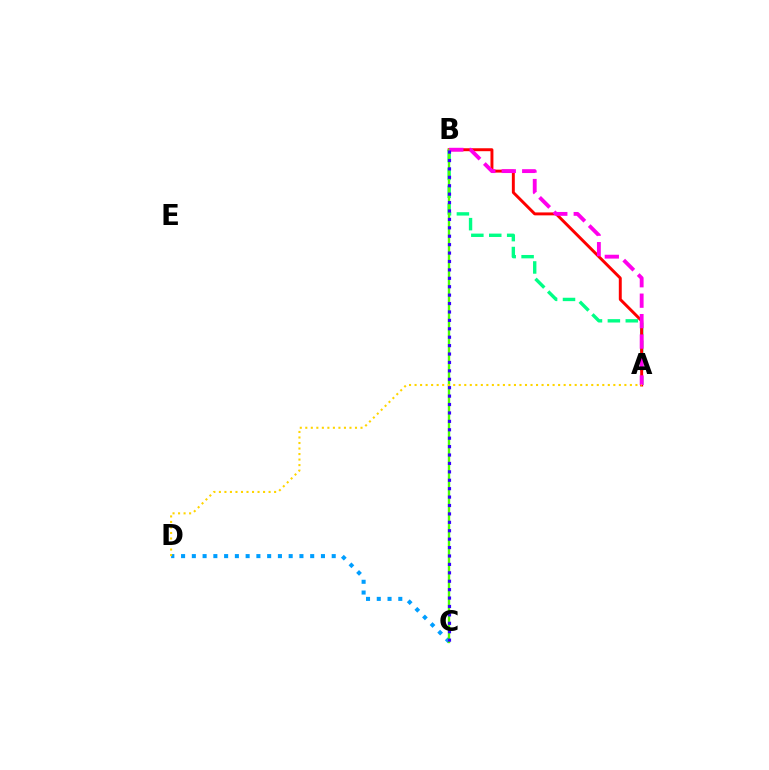{('C', 'D'): [{'color': '#009eff', 'line_style': 'dotted', 'thickness': 2.92}], ('A', 'B'): [{'color': '#00ff86', 'line_style': 'dashed', 'thickness': 2.43}, {'color': '#ff0000', 'line_style': 'solid', 'thickness': 2.12}, {'color': '#ff00ed', 'line_style': 'dashed', 'thickness': 2.78}], ('B', 'C'): [{'color': '#4fff00', 'line_style': 'solid', 'thickness': 1.71}, {'color': '#3700ff', 'line_style': 'dotted', 'thickness': 2.29}], ('A', 'D'): [{'color': '#ffd500', 'line_style': 'dotted', 'thickness': 1.5}]}